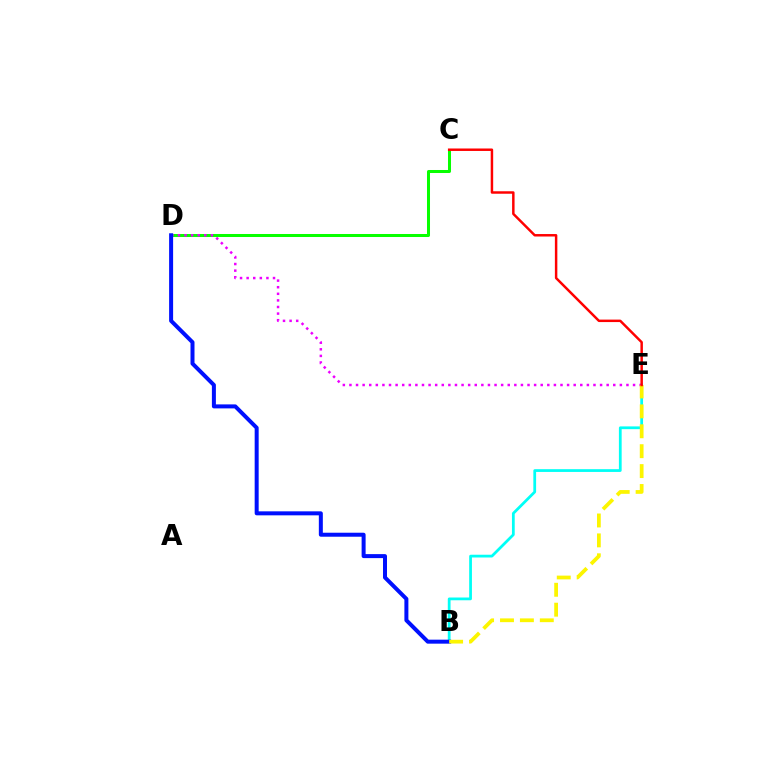{('C', 'D'): [{'color': '#08ff00', 'line_style': 'solid', 'thickness': 2.17}], ('B', 'E'): [{'color': '#00fff6', 'line_style': 'solid', 'thickness': 1.99}, {'color': '#fcf500', 'line_style': 'dashed', 'thickness': 2.7}], ('D', 'E'): [{'color': '#ee00ff', 'line_style': 'dotted', 'thickness': 1.79}], ('B', 'D'): [{'color': '#0010ff', 'line_style': 'solid', 'thickness': 2.88}], ('C', 'E'): [{'color': '#ff0000', 'line_style': 'solid', 'thickness': 1.78}]}